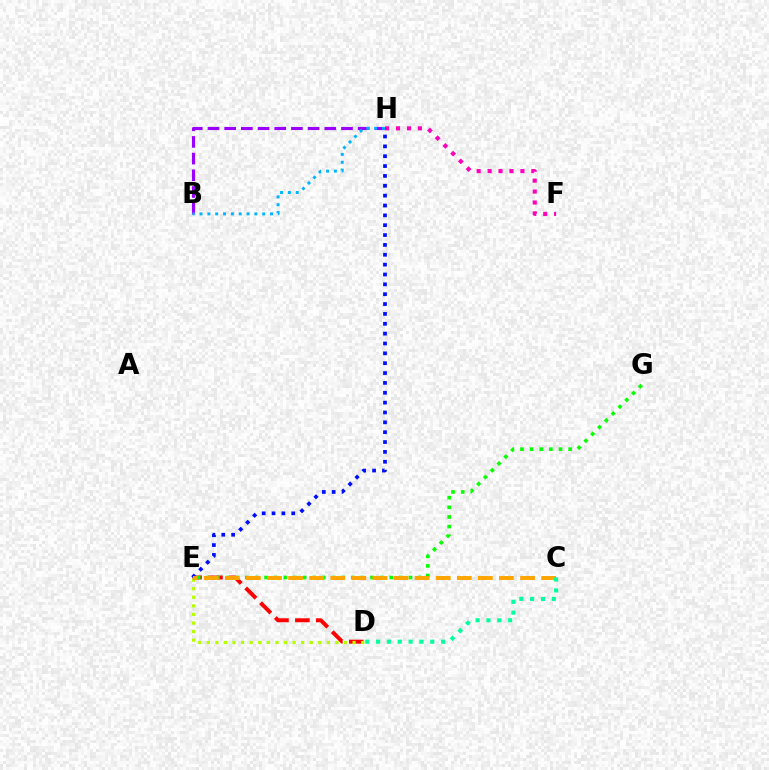{('B', 'H'): [{'color': '#9b00ff', 'line_style': 'dashed', 'thickness': 2.27}, {'color': '#00b5ff', 'line_style': 'dotted', 'thickness': 2.13}], ('D', 'E'): [{'color': '#ff0000', 'line_style': 'dashed', 'thickness': 2.84}, {'color': '#b3ff00', 'line_style': 'dotted', 'thickness': 2.33}], ('E', 'G'): [{'color': '#08ff00', 'line_style': 'dotted', 'thickness': 2.62}], ('F', 'H'): [{'color': '#ff00bd', 'line_style': 'dotted', 'thickness': 2.97}], ('E', 'H'): [{'color': '#0010ff', 'line_style': 'dotted', 'thickness': 2.68}], ('C', 'E'): [{'color': '#ffa500', 'line_style': 'dashed', 'thickness': 2.86}], ('C', 'D'): [{'color': '#00ff9d', 'line_style': 'dotted', 'thickness': 2.94}]}